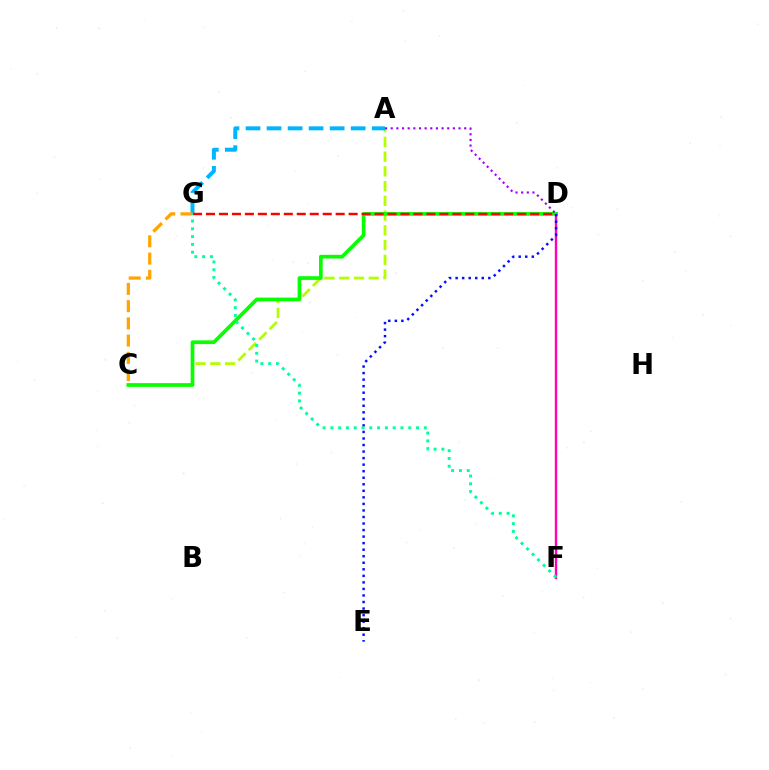{('D', 'F'): [{'color': '#ff00bd', 'line_style': 'solid', 'thickness': 1.72}], ('A', 'C'): [{'color': '#b3ff00', 'line_style': 'dashed', 'thickness': 2.0}], ('C', 'D'): [{'color': '#08ff00', 'line_style': 'solid', 'thickness': 2.66}], ('A', 'D'): [{'color': '#9b00ff', 'line_style': 'dotted', 'thickness': 1.54}], ('A', 'G'): [{'color': '#00b5ff', 'line_style': 'dashed', 'thickness': 2.86}], ('C', 'G'): [{'color': '#ffa500', 'line_style': 'dashed', 'thickness': 2.34}], ('D', 'E'): [{'color': '#0010ff', 'line_style': 'dotted', 'thickness': 1.78}], ('F', 'G'): [{'color': '#00ff9d', 'line_style': 'dotted', 'thickness': 2.12}], ('D', 'G'): [{'color': '#ff0000', 'line_style': 'dashed', 'thickness': 1.76}]}